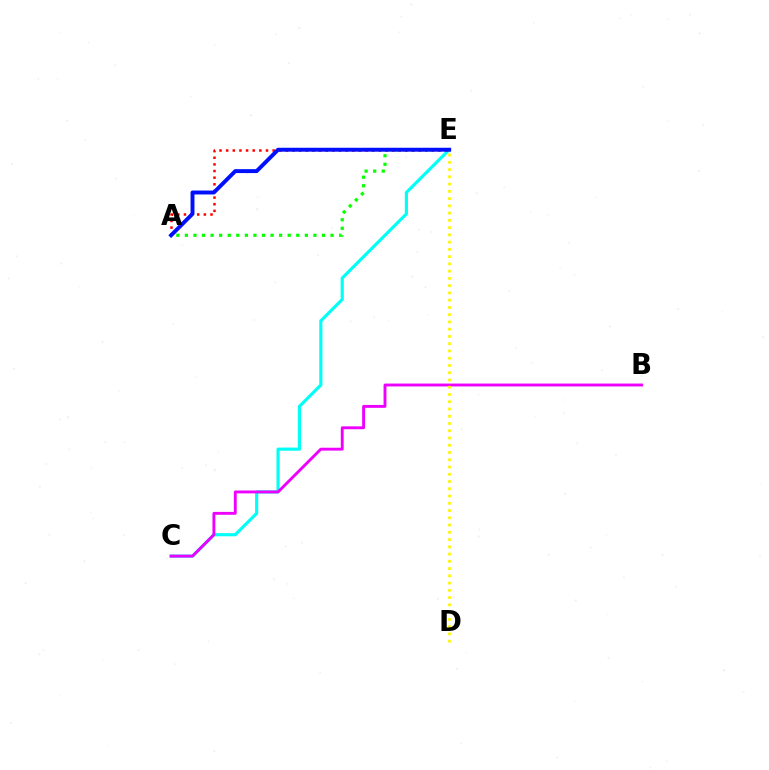{('C', 'E'): [{'color': '#00fff6', 'line_style': 'solid', 'thickness': 2.27}], ('A', 'E'): [{'color': '#08ff00', 'line_style': 'dotted', 'thickness': 2.33}, {'color': '#ff0000', 'line_style': 'dotted', 'thickness': 1.8}, {'color': '#0010ff', 'line_style': 'solid', 'thickness': 2.83}], ('B', 'C'): [{'color': '#ee00ff', 'line_style': 'solid', 'thickness': 2.08}], ('D', 'E'): [{'color': '#fcf500', 'line_style': 'dotted', 'thickness': 1.97}]}